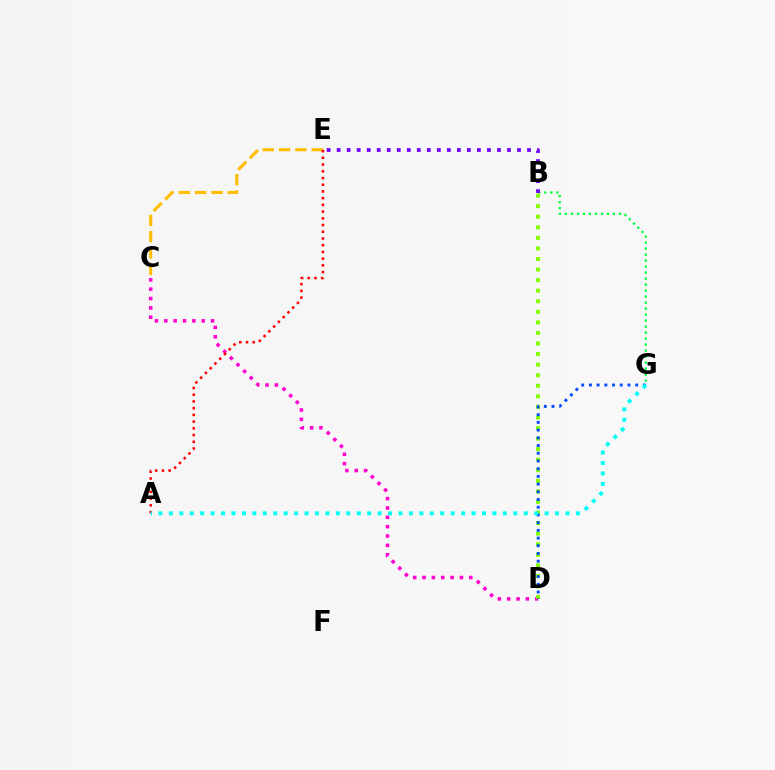{('B', 'G'): [{'color': '#00ff39', 'line_style': 'dotted', 'thickness': 1.63}], ('B', 'E'): [{'color': '#7200ff', 'line_style': 'dotted', 'thickness': 2.72}], ('C', 'E'): [{'color': '#ffbd00', 'line_style': 'dashed', 'thickness': 2.22}], ('C', 'D'): [{'color': '#ff00cf', 'line_style': 'dotted', 'thickness': 2.54}], ('B', 'D'): [{'color': '#84ff00', 'line_style': 'dotted', 'thickness': 2.87}], ('A', 'E'): [{'color': '#ff0000', 'line_style': 'dotted', 'thickness': 1.83}], ('D', 'G'): [{'color': '#004bff', 'line_style': 'dotted', 'thickness': 2.09}], ('A', 'G'): [{'color': '#00fff6', 'line_style': 'dotted', 'thickness': 2.84}]}